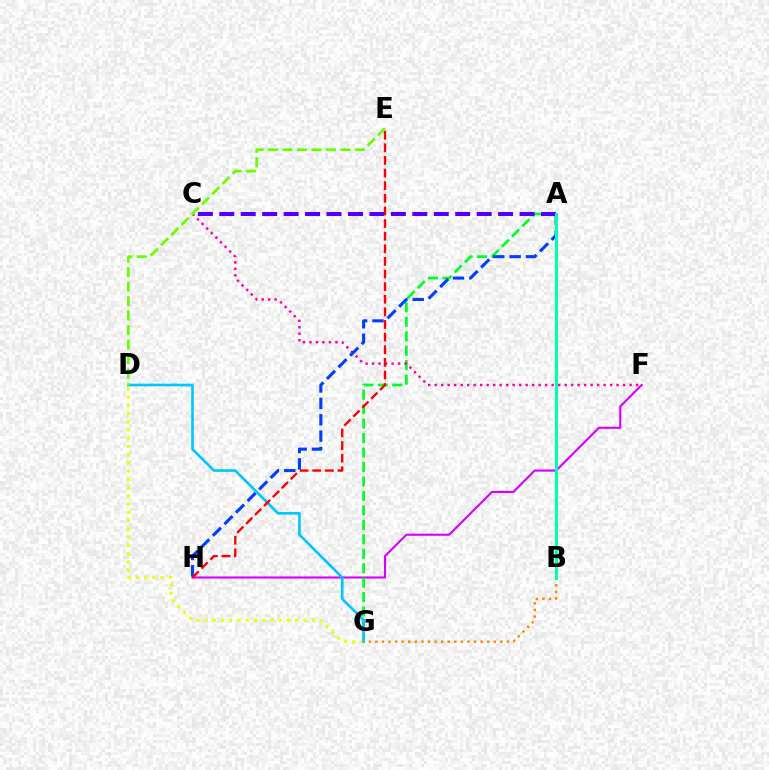{('F', 'H'): [{'color': '#d600ff', 'line_style': 'solid', 'thickness': 1.52}], ('A', 'G'): [{'color': '#00ff27', 'line_style': 'dashed', 'thickness': 1.96}], ('A', 'C'): [{'color': '#4f00ff', 'line_style': 'dashed', 'thickness': 2.91}], ('C', 'F'): [{'color': '#ff00a0', 'line_style': 'dotted', 'thickness': 1.77}], ('B', 'G'): [{'color': '#ff8800', 'line_style': 'dotted', 'thickness': 1.79}], ('A', 'H'): [{'color': '#003fff', 'line_style': 'dashed', 'thickness': 2.22}], ('D', 'G'): [{'color': '#eeff00', 'line_style': 'dotted', 'thickness': 2.24}, {'color': '#00c7ff', 'line_style': 'solid', 'thickness': 1.92}], ('A', 'B'): [{'color': '#00ffaf', 'line_style': 'solid', 'thickness': 2.17}], ('E', 'H'): [{'color': '#ff0000', 'line_style': 'dashed', 'thickness': 1.71}], ('D', 'E'): [{'color': '#66ff00', 'line_style': 'dashed', 'thickness': 1.97}]}